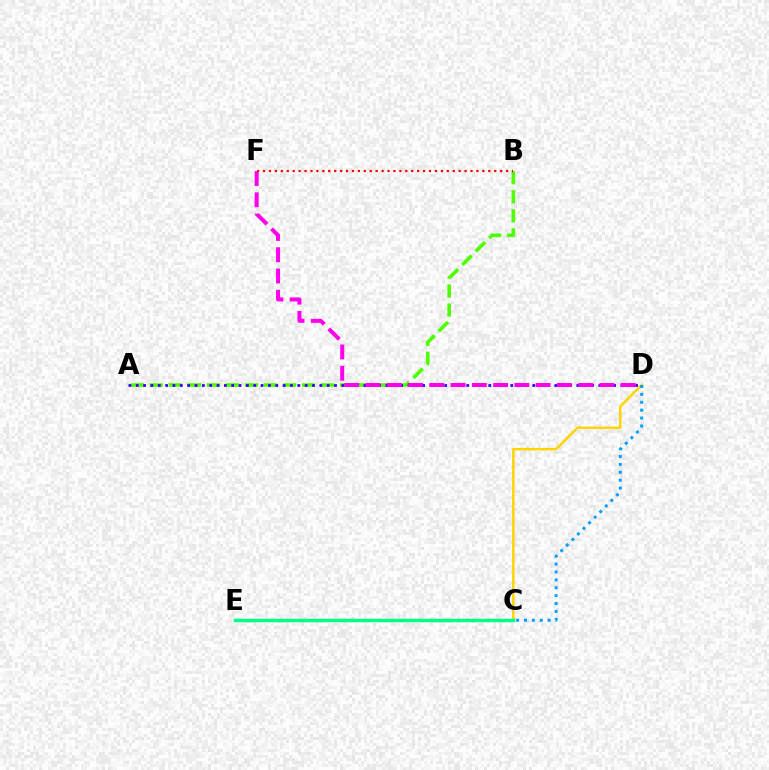{('A', 'B'): [{'color': '#4fff00', 'line_style': 'dashed', 'thickness': 2.59}], ('A', 'D'): [{'color': '#3700ff', 'line_style': 'dotted', 'thickness': 2.0}], ('D', 'F'): [{'color': '#ff00ed', 'line_style': 'dashed', 'thickness': 2.89}], ('C', 'D'): [{'color': '#ffd500', 'line_style': 'solid', 'thickness': 1.77}, {'color': '#009eff', 'line_style': 'dotted', 'thickness': 2.14}], ('C', 'E'): [{'color': '#00ff86', 'line_style': 'solid', 'thickness': 2.51}], ('B', 'F'): [{'color': '#ff0000', 'line_style': 'dotted', 'thickness': 1.61}]}